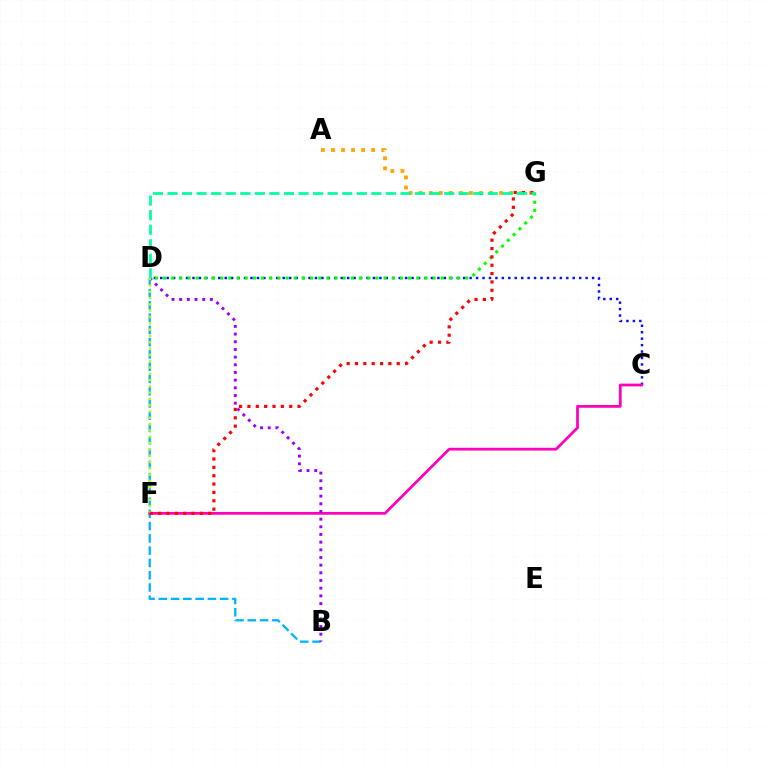{('C', 'D'): [{'color': '#0010ff', 'line_style': 'dotted', 'thickness': 1.75}], ('B', 'D'): [{'color': '#00b5ff', 'line_style': 'dashed', 'thickness': 1.67}, {'color': '#9b00ff', 'line_style': 'dotted', 'thickness': 2.08}], ('C', 'F'): [{'color': '#ff00bd', 'line_style': 'solid', 'thickness': 1.99}], ('D', 'G'): [{'color': '#08ff00', 'line_style': 'dotted', 'thickness': 2.22}, {'color': '#00ff9d', 'line_style': 'dashed', 'thickness': 1.98}], ('D', 'F'): [{'color': '#b3ff00', 'line_style': 'dotted', 'thickness': 1.71}], ('A', 'G'): [{'color': '#ffa500', 'line_style': 'dotted', 'thickness': 2.73}], ('F', 'G'): [{'color': '#ff0000', 'line_style': 'dotted', 'thickness': 2.27}]}